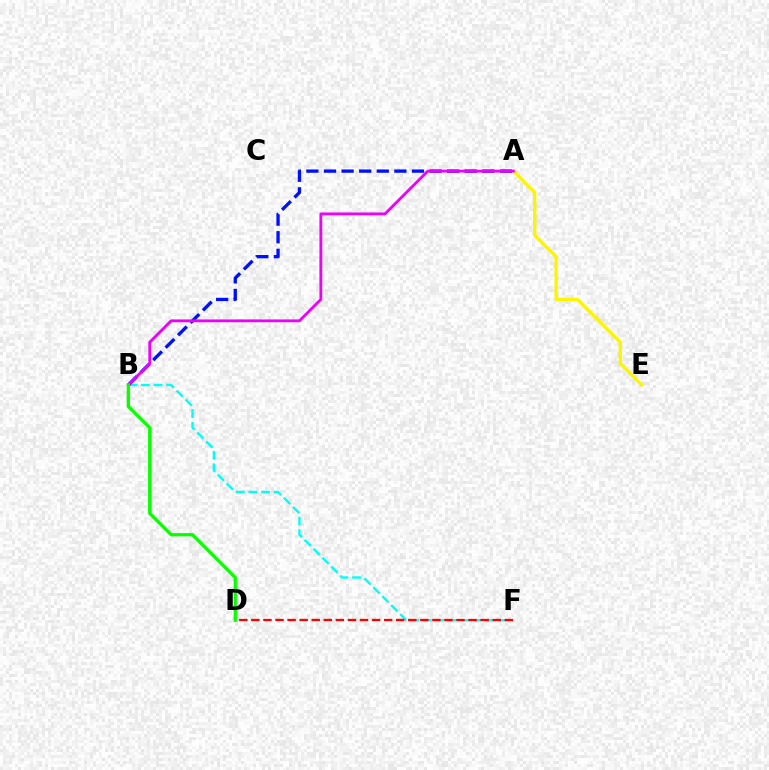{('B', 'F'): [{'color': '#00fff6', 'line_style': 'dashed', 'thickness': 1.72}], ('A', 'B'): [{'color': '#0010ff', 'line_style': 'dashed', 'thickness': 2.39}, {'color': '#ee00ff', 'line_style': 'solid', 'thickness': 2.02}], ('A', 'E'): [{'color': '#fcf500', 'line_style': 'solid', 'thickness': 2.35}], ('D', 'F'): [{'color': '#ff0000', 'line_style': 'dashed', 'thickness': 1.64}], ('B', 'D'): [{'color': '#08ff00', 'line_style': 'solid', 'thickness': 2.35}]}